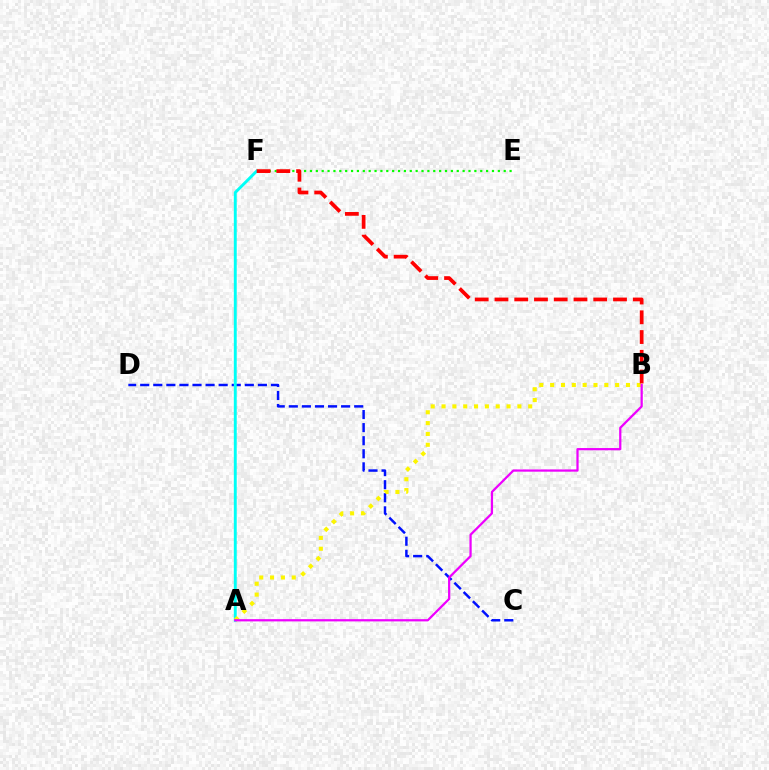{('C', 'D'): [{'color': '#0010ff', 'line_style': 'dashed', 'thickness': 1.78}], ('E', 'F'): [{'color': '#08ff00', 'line_style': 'dotted', 'thickness': 1.6}], ('A', 'F'): [{'color': '#00fff6', 'line_style': 'solid', 'thickness': 2.09}], ('A', 'B'): [{'color': '#fcf500', 'line_style': 'dotted', 'thickness': 2.94}, {'color': '#ee00ff', 'line_style': 'solid', 'thickness': 1.61}], ('B', 'F'): [{'color': '#ff0000', 'line_style': 'dashed', 'thickness': 2.68}]}